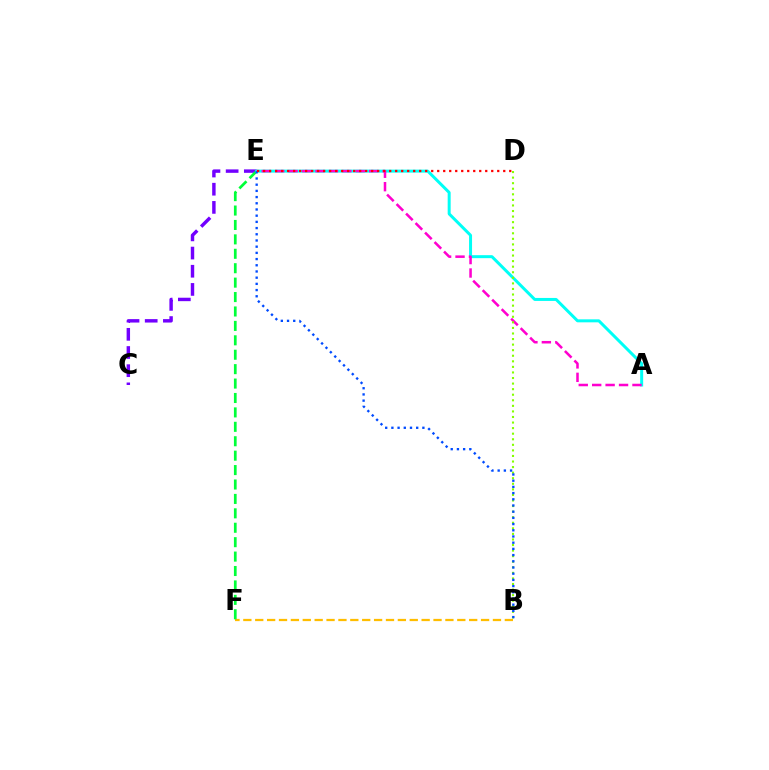{('B', 'F'): [{'color': '#ffbd00', 'line_style': 'dashed', 'thickness': 1.61}], ('C', 'E'): [{'color': '#7200ff', 'line_style': 'dashed', 'thickness': 2.47}], ('E', 'F'): [{'color': '#00ff39', 'line_style': 'dashed', 'thickness': 1.96}], ('A', 'E'): [{'color': '#00fff6', 'line_style': 'solid', 'thickness': 2.15}, {'color': '#ff00cf', 'line_style': 'dashed', 'thickness': 1.82}], ('B', 'D'): [{'color': '#84ff00', 'line_style': 'dotted', 'thickness': 1.51}], ('B', 'E'): [{'color': '#004bff', 'line_style': 'dotted', 'thickness': 1.68}], ('D', 'E'): [{'color': '#ff0000', 'line_style': 'dotted', 'thickness': 1.63}]}